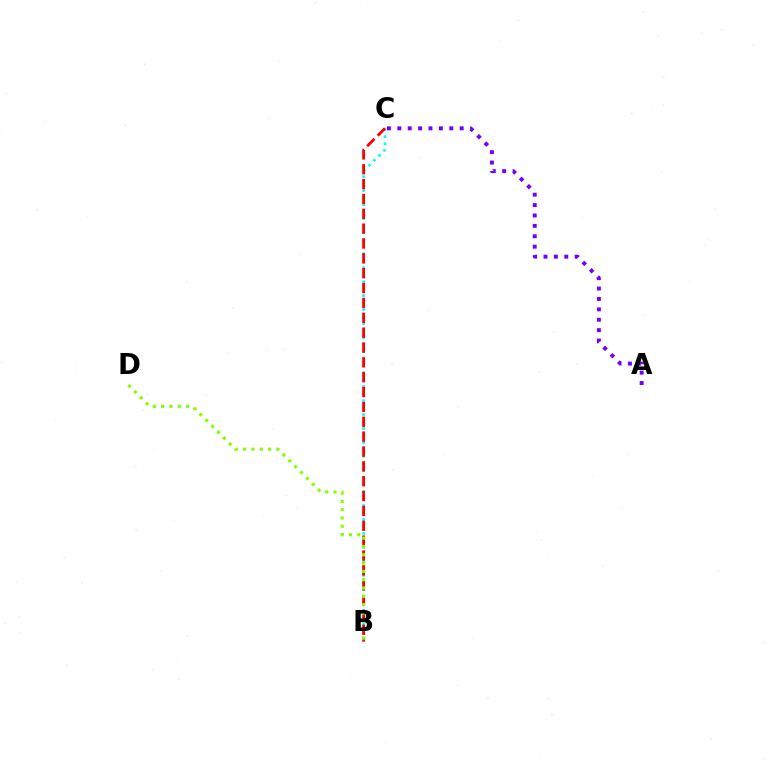{('B', 'C'): [{'color': '#00fff6', 'line_style': 'dotted', 'thickness': 1.9}, {'color': '#ff0000', 'line_style': 'dashed', 'thickness': 2.02}], ('A', 'C'): [{'color': '#7200ff', 'line_style': 'dotted', 'thickness': 2.82}], ('B', 'D'): [{'color': '#84ff00', 'line_style': 'dotted', 'thickness': 2.26}]}